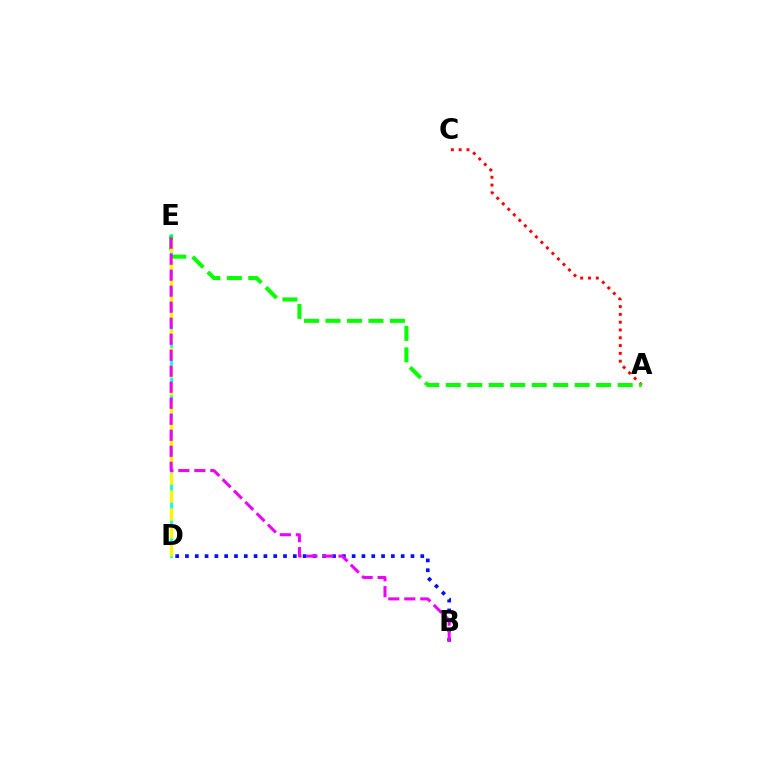{('D', 'E'): [{'color': '#00fff6', 'line_style': 'solid', 'thickness': 2.02}, {'color': '#fcf500', 'line_style': 'dashed', 'thickness': 2.43}], ('A', 'C'): [{'color': '#ff0000', 'line_style': 'dotted', 'thickness': 2.12}], ('A', 'E'): [{'color': '#08ff00', 'line_style': 'dashed', 'thickness': 2.92}], ('B', 'D'): [{'color': '#0010ff', 'line_style': 'dotted', 'thickness': 2.66}], ('B', 'E'): [{'color': '#ee00ff', 'line_style': 'dashed', 'thickness': 2.17}]}